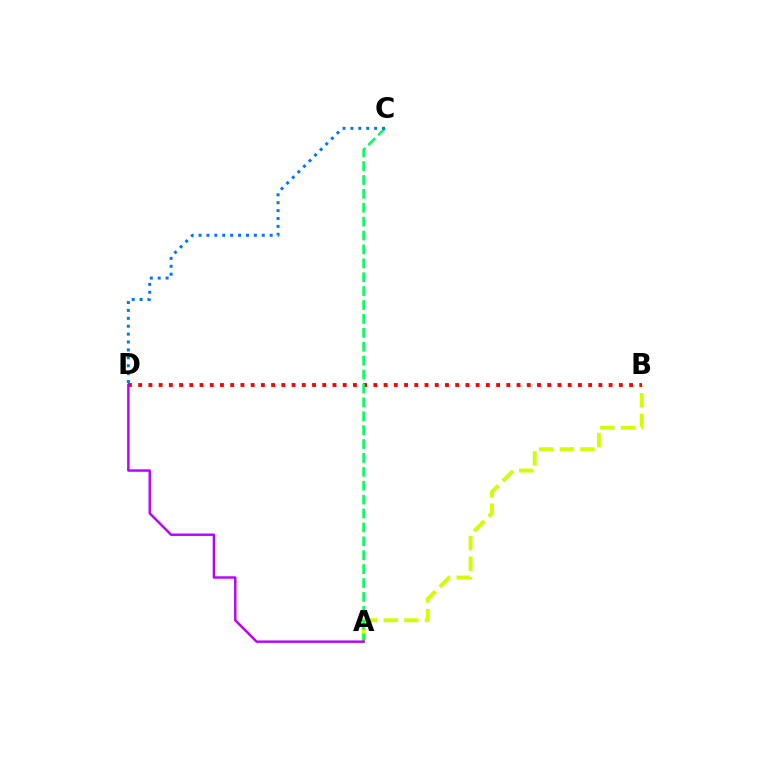{('A', 'B'): [{'color': '#d1ff00', 'line_style': 'dashed', 'thickness': 2.8}], ('B', 'D'): [{'color': '#ff0000', 'line_style': 'dotted', 'thickness': 2.78}], ('A', 'C'): [{'color': '#00ff5c', 'line_style': 'dashed', 'thickness': 1.89}], ('C', 'D'): [{'color': '#0074ff', 'line_style': 'dotted', 'thickness': 2.15}], ('A', 'D'): [{'color': '#b900ff', 'line_style': 'solid', 'thickness': 1.75}]}